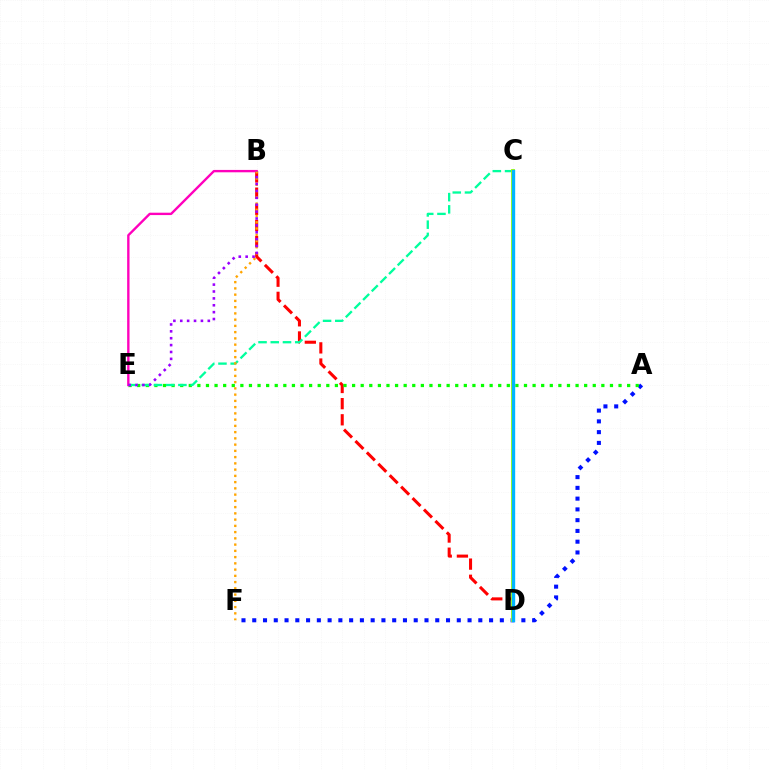{('A', 'F'): [{'color': '#0010ff', 'line_style': 'dotted', 'thickness': 2.92}], ('B', 'D'): [{'color': '#ff0000', 'line_style': 'dashed', 'thickness': 2.19}], ('A', 'E'): [{'color': '#08ff00', 'line_style': 'dotted', 'thickness': 2.34}], ('C', 'E'): [{'color': '#00ff9d', 'line_style': 'dashed', 'thickness': 1.66}], ('B', 'E'): [{'color': '#ff00bd', 'line_style': 'solid', 'thickness': 1.71}, {'color': '#9b00ff', 'line_style': 'dotted', 'thickness': 1.87}], ('C', 'D'): [{'color': '#b3ff00', 'line_style': 'solid', 'thickness': 2.83}, {'color': '#00b5ff', 'line_style': 'solid', 'thickness': 2.43}], ('B', 'F'): [{'color': '#ffa500', 'line_style': 'dotted', 'thickness': 1.7}]}